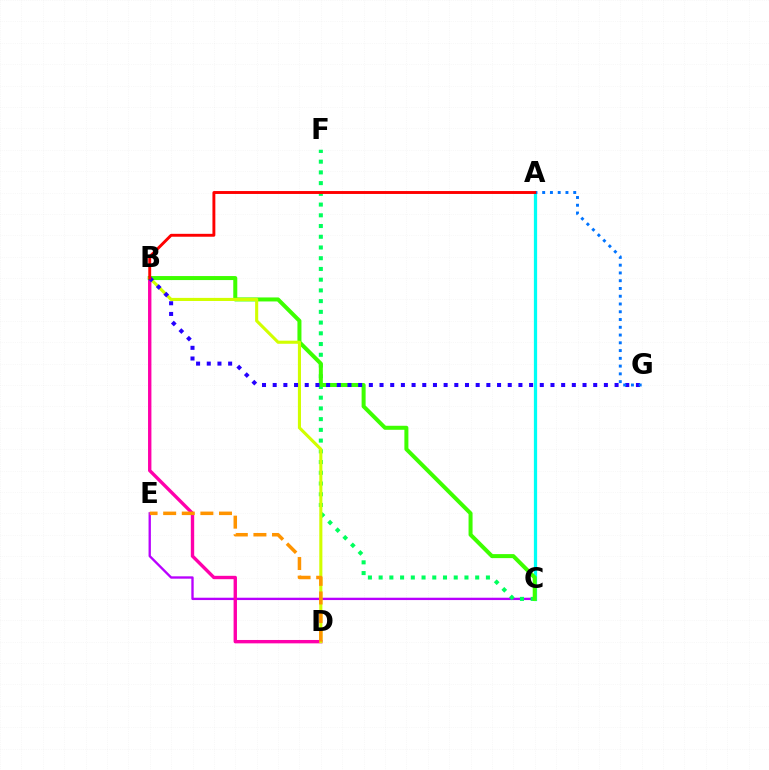{('C', 'E'): [{'color': '#b900ff', 'line_style': 'solid', 'thickness': 1.68}], ('B', 'D'): [{'color': '#ff00ac', 'line_style': 'solid', 'thickness': 2.43}, {'color': '#d1ff00', 'line_style': 'solid', 'thickness': 2.23}], ('C', 'F'): [{'color': '#00ff5c', 'line_style': 'dotted', 'thickness': 2.91}], ('A', 'C'): [{'color': '#00fff6', 'line_style': 'solid', 'thickness': 2.34}], ('B', 'C'): [{'color': '#3dff00', 'line_style': 'solid', 'thickness': 2.89}], ('D', 'E'): [{'color': '#ff9400', 'line_style': 'dashed', 'thickness': 2.53}], ('B', 'G'): [{'color': '#2500ff', 'line_style': 'dotted', 'thickness': 2.9}], ('A', 'G'): [{'color': '#0074ff', 'line_style': 'dotted', 'thickness': 2.11}], ('A', 'B'): [{'color': '#ff0000', 'line_style': 'solid', 'thickness': 2.09}]}